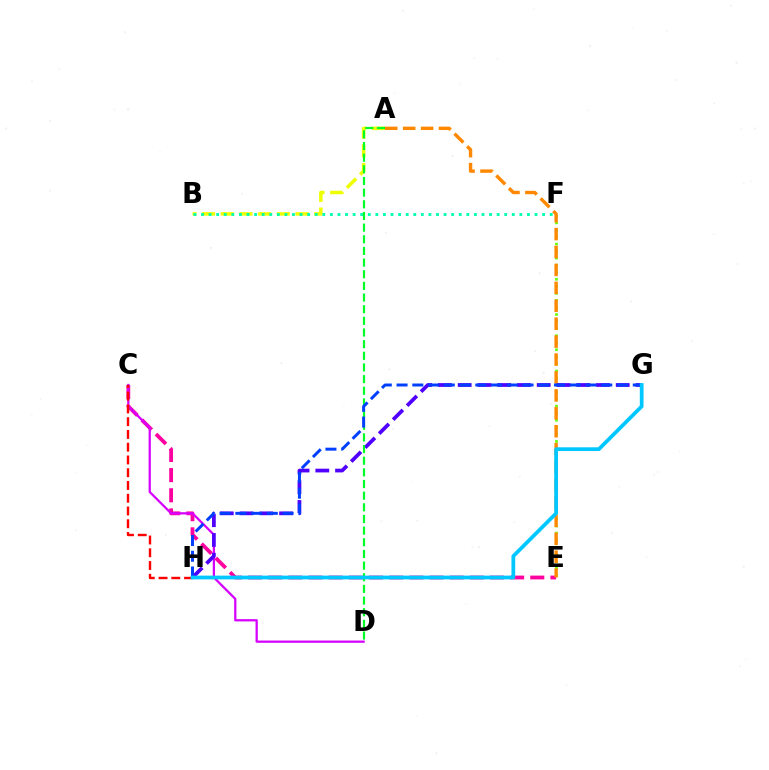{('A', 'B'): [{'color': '#eeff00', 'line_style': 'dashed', 'thickness': 2.54}], ('C', 'E'): [{'color': '#ff00a0', 'line_style': 'dashed', 'thickness': 2.74}], ('E', 'F'): [{'color': '#66ff00', 'line_style': 'dotted', 'thickness': 1.92}], ('C', 'D'): [{'color': '#d600ff', 'line_style': 'solid', 'thickness': 1.62}], ('C', 'H'): [{'color': '#ff0000', 'line_style': 'dashed', 'thickness': 1.73}], ('B', 'F'): [{'color': '#00ffaf', 'line_style': 'dotted', 'thickness': 2.06}], ('A', 'E'): [{'color': '#ff8800', 'line_style': 'dashed', 'thickness': 2.43}], ('G', 'H'): [{'color': '#4f00ff', 'line_style': 'dashed', 'thickness': 2.68}, {'color': '#003fff', 'line_style': 'dashed', 'thickness': 2.14}, {'color': '#00c7ff', 'line_style': 'solid', 'thickness': 2.7}], ('A', 'D'): [{'color': '#00ff27', 'line_style': 'dashed', 'thickness': 1.58}]}